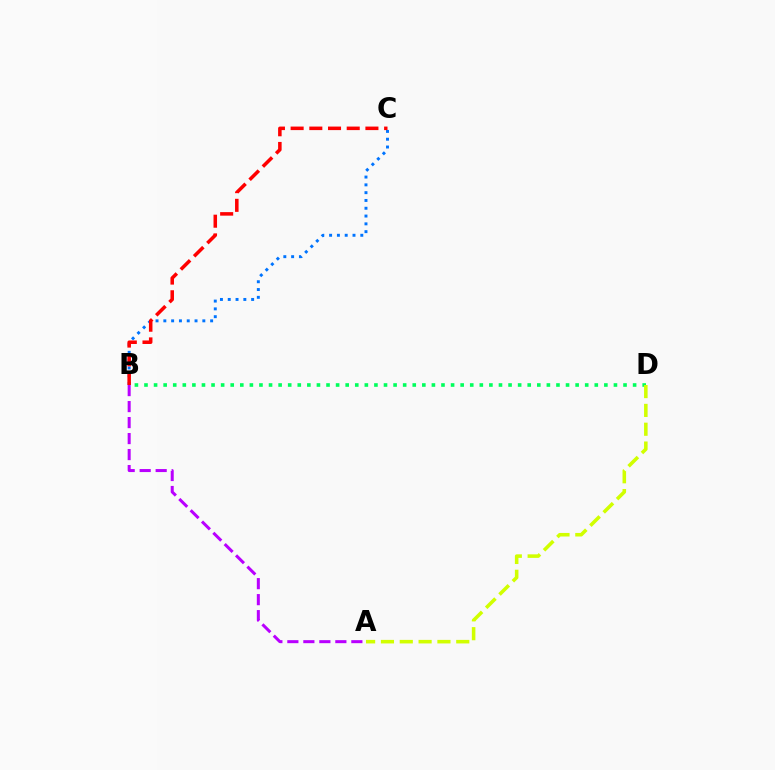{('B', 'C'): [{'color': '#0074ff', 'line_style': 'dotted', 'thickness': 2.12}, {'color': '#ff0000', 'line_style': 'dashed', 'thickness': 2.54}], ('B', 'D'): [{'color': '#00ff5c', 'line_style': 'dotted', 'thickness': 2.6}], ('A', 'B'): [{'color': '#b900ff', 'line_style': 'dashed', 'thickness': 2.17}], ('A', 'D'): [{'color': '#d1ff00', 'line_style': 'dashed', 'thickness': 2.56}]}